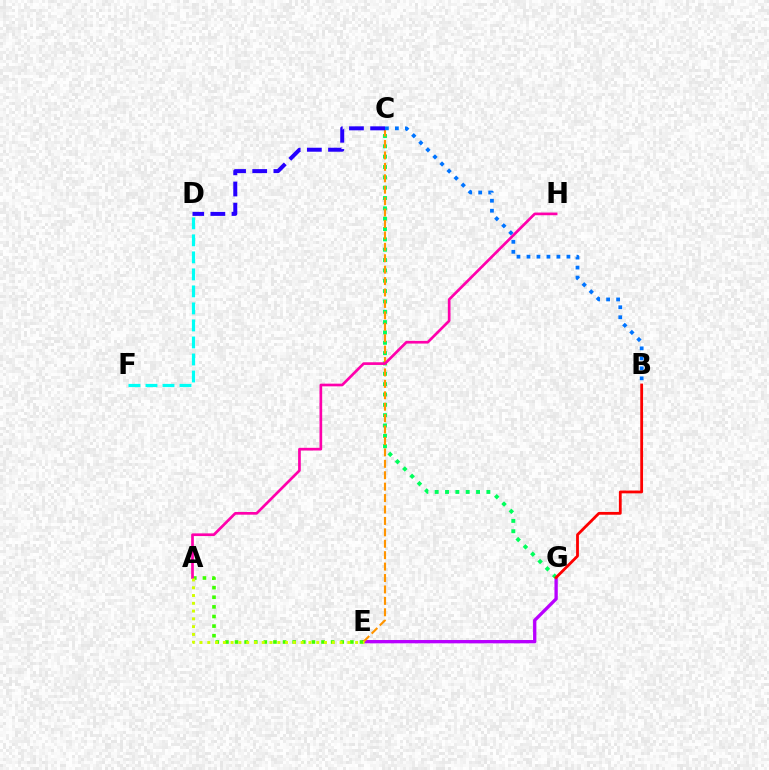{('D', 'F'): [{'color': '#00fff6', 'line_style': 'dashed', 'thickness': 2.31}], ('E', 'G'): [{'color': '#b900ff', 'line_style': 'solid', 'thickness': 2.38}], ('C', 'G'): [{'color': '#00ff5c', 'line_style': 'dotted', 'thickness': 2.81}], ('C', 'E'): [{'color': '#ff9400', 'line_style': 'dashed', 'thickness': 1.55}], ('A', 'E'): [{'color': '#3dff00', 'line_style': 'dotted', 'thickness': 2.61}, {'color': '#d1ff00', 'line_style': 'dotted', 'thickness': 2.11}], ('B', 'C'): [{'color': '#0074ff', 'line_style': 'dotted', 'thickness': 2.71}], ('A', 'H'): [{'color': '#ff00ac', 'line_style': 'solid', 'thickness': 1.93}], ('C', 'D'): [{'color': '#2500ff', 'line_style': 'dashed', 'thickness': 2.88}], ('B', 'G'): [{'color': '#ff0000', 'line_style': 'solid', 'thickness': 2.02}]}